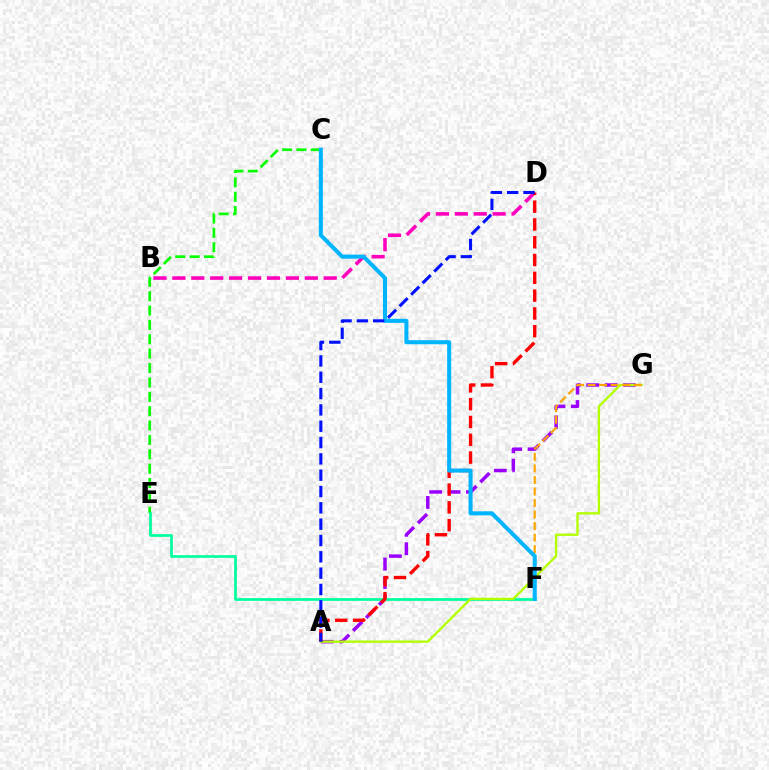{('A', 'G'): [{'color': '#9b00ff', 'line_style': 'dashed', 'thickness': 2.5}, {'color': '#b3ff00', 'line_style': 'solid', 'thickness': 1.68}], ('C', 'E'): [{'color': '#08ff00', 'line_style': 'dashed', 'thickness': 1.95}], ('E', 'F'): [{'color': '#00ff9d', 'line_style': 'solid', 'thickness': 1.96}], ('B', 'D'): [{'color': '#ff00bd', 'line_style': 'dashed', 'thickness': 2.57}], ('F', 'G'): [{'color': '#ffa500', 'line_style': 'dashed', 'thickness': 1.57}], ('A', 'D'): [{'color': '#ff0000', 'line_style': 'dashed', 'thickness': 2.42}, {'color': '#0010ff', 'line_style': 'dashed', 'thickness': 2.22}], ('C', 'F'): [{'color': '#00b5ff', 'line_style': 'solid', 'thickness': 2.91}]}